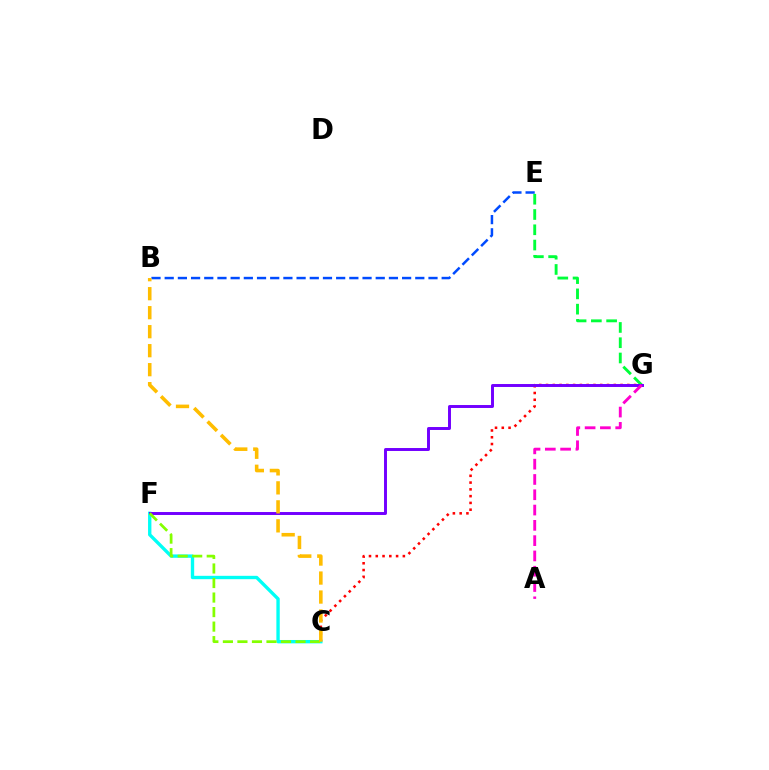{('C', 'G'): [{'color': '#ff0000', 'line_style': 'dotted', 'thickness': 1.84}], ('E', 'G'): [{'color': '#00ff39', 'line_style': 'dashed', 'thickness': 2.07}], ('B', 'E'): [{'color': '#004bff', 'line_style': 'dashed', 'thickness': 1.79}], ('C', 'F'): [{'color': '#00fff6', 'line_style': 'solid', 'thickness': 2.42}, {'color': '#84ff00', 'line_style': 'dashed', 'thickness': 1.97}], ('F', 'G'): [{'color': '#7200ff', 'line_style': 'solid', 'thickness': 2.13}], ('A', 'G'): [{'color': '#ff00cf', 'line_style': 'dashed', 'thickness': 2.08}], ('B', 'C'): [{'color': '#ffbd00', 'line_style': 'dashed', 'thickness': 2.58}]}